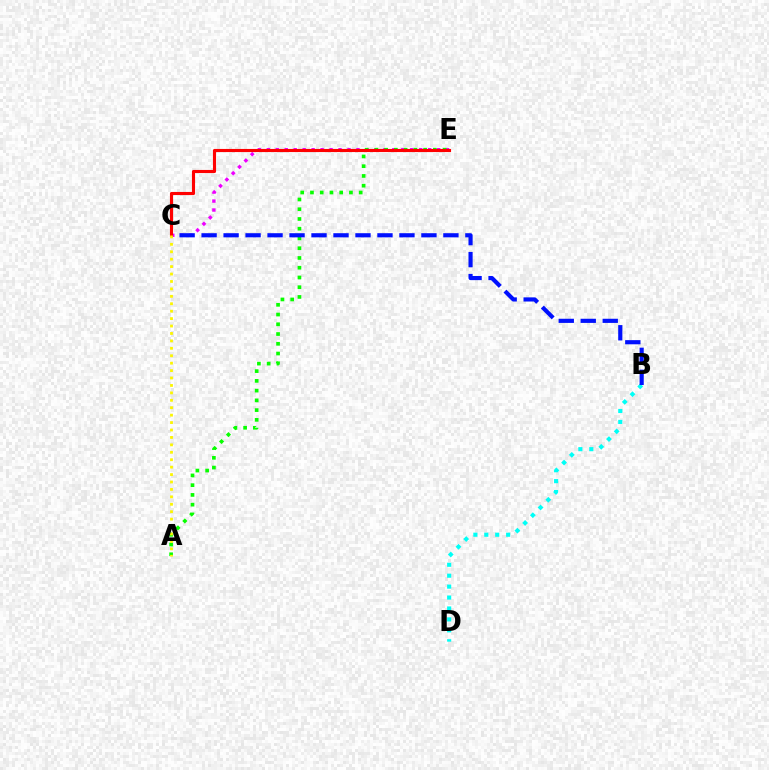{('C', 'E'): [{'color': '#ee00ff', 'line_style': 'dotted', 'thickness': 2.44}, {'color': '#ff0000', 'line_style': 'solid', 'thickness': 2.24}], ('B', 'D'): [{'color': '#00fff6', 'line_style': 'dotted', 'thickness': 2.97}], ('A', 'E'): [{'color': '#08ff00', 'line_style': 'dotted', 'thickness': 2.65}], ('B', 'C'): [{'color': '#0010ff', 'line_style': 'dashed', 'thickness': 2.99}], ('A', 'C'): [{'color': '#fcf500', 'line_style': 'dotted', 'thickness': 2.02}]}